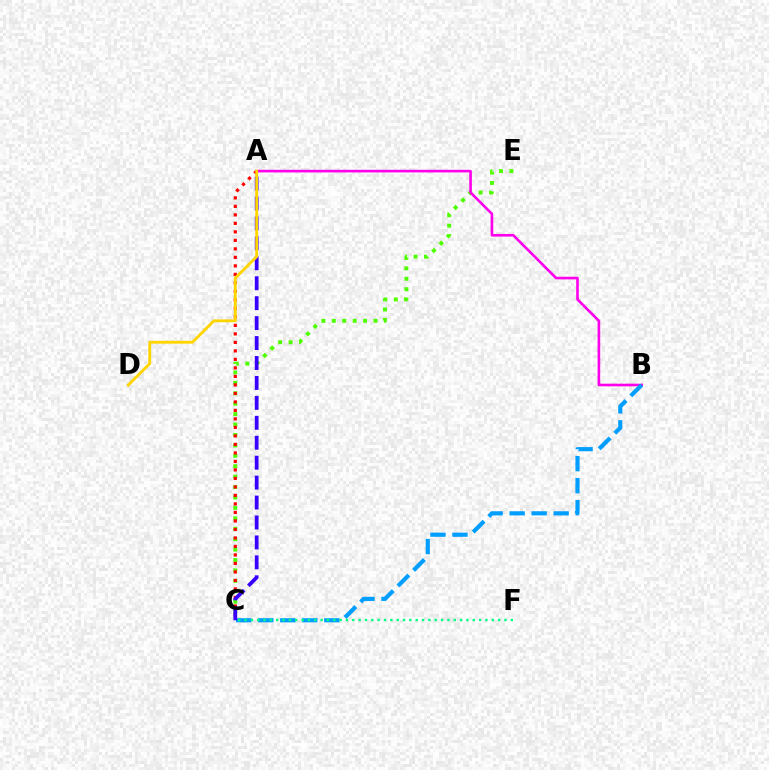{('C', 'E'): [{'color': '#4fff00', 'line_style': 'dotted', 'thickness': 2.83}], ('A', 'B'): [{'color': '#ff00ed', 'line_style': 'solid', 'thickness': 1.89}], ('B', 'C'): [{'color': '#009eff', 'line_style': 'dashed', 'thickness': 2.99}], ('A', 'C'): [{'color': '#ff0000', 'line_style': 'dotted', 'thickness': 2.31}, {'color': '#3700ff', 'line_style': 'dashed', 'thickness': 2.71}], ('C', 'F'): [{'color': '#00ff86', 'line_style': 'dotted', 'thickness': 1.72}], ('A', 'D'): [{'color': '#ffd500', 'line_style': 'solid', 'thickness': 2.05}]}